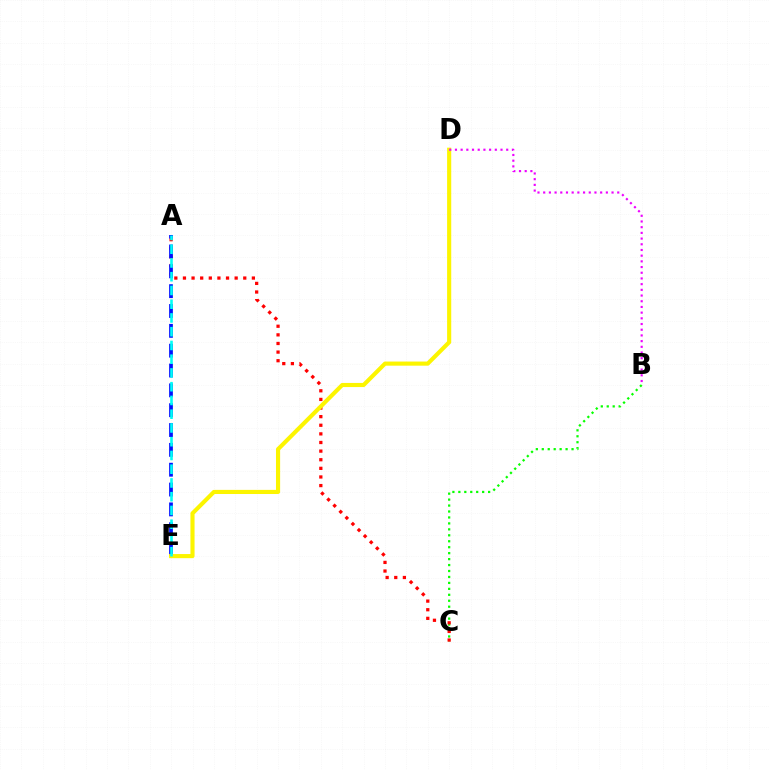{('B', 'C'): [{'color': '#08ff00', 'line_style': 'dotted', 'thickness': 1.62}], ('A', 'C'): [{'color': '#ff0000', 'line_style': 'dotted', 'thickness': 2.34}], ('A', 'E'): [{'color': '#0010ff', 'line_style': 'dashed', 'thickness': 2.7}, {'color': '#00fff6', 'line_style': 'dashed', 'thickness': 1.87}], ('D', 'E'): [{'color': '#fcf500', 'line_style': 'solid', 'thickness': 2.97}], ('B', 'D'): [{'color': '#ee00ff', 'line_style': 'dotted', 'thickness': 1.55}]}